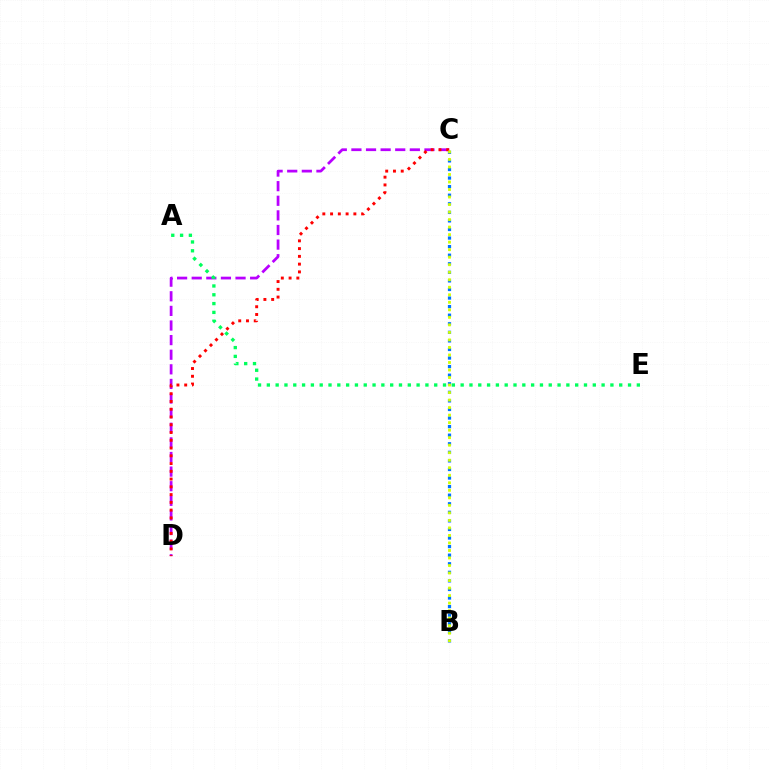{('C', 'D'): [{'color': '#b900ff', 'line_style': 'dashed', 'thickness': 1.98}, {'color': '#ff0000', 'line_style': 'dotted', 'thickness': 2.11}], ('B', 'C'): [{'color': '#0074ff', 'line_style': 'dotted', 'thickness': 2.33}, {'color': '#d1ff00', 'line_style': 'dotted', 'thickness': 2.04}], ('A', 'E'): [{'color': '#00ff5c', 'line_style': 'dotted', 'thickness': 2.39}]}